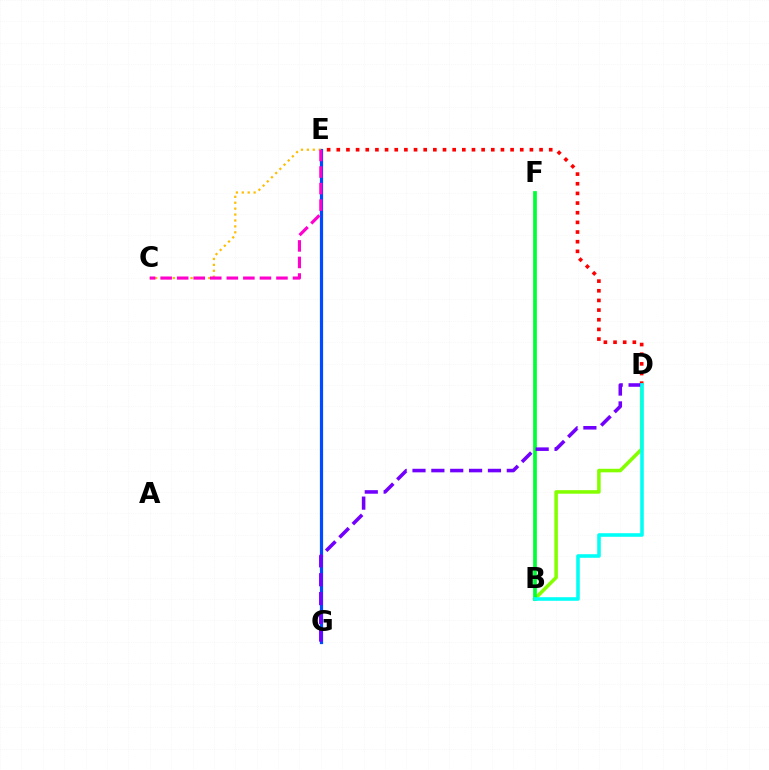{('D', 'E'): [{'color': '#ff0000', 'line_style': 'dotted', 'thickness': 2.62}], ('E', 'G'): [{'color': '#004bff', 'line_style': 'solid', 'thickness': 2.31}], ('B', 'D'): [{'color': '#84ff00', 'line_style': 'solid', 'thickness': 2.55}, {'color': '#00fff6', 'line_style': 'solid', 'thickness': 2.58}], ('C', 'E'): [{'color': '#ffbd00', 'line_style': 'dotted', 'thickness': 1.61}, {'color': '#ff00cf', 'line_style': 'dashed', 'thickness': 2.25}], ('B', 'F'): [{'color': '#00ff39', 'line_style': 'solid', 'thickness': 2.69}], ('D', 'G'): [{'color': '#7200ff', 'line_style': 'dashed', 'thickness': 2.56}]}